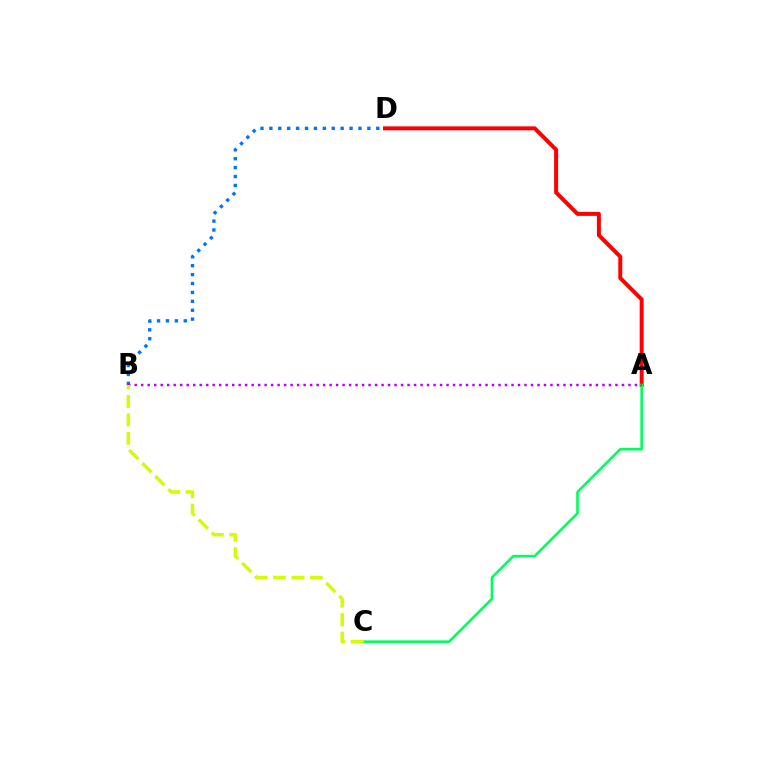{('A', 'D'): [{'color': '#ff0000', 'line_style': 'solid', 'thickness': 2.86}], ('B', 'D'): [{'color': '#0074ff', 'line_style': 'dotted', 'thickness': 2.42}], ('A', 'C'): [{'color': '#00ff5c', 'line_style': 'solid', 'thickness': 1.89}], ('A', 'B'): [{'color': '#b900ff', 'line_style': 'dotted', 'thickness': 1.77}], ('B', 'C'): [{'color': '#d1ff00', 'line_style': 'dashed', 'thickness': 2.51}]}